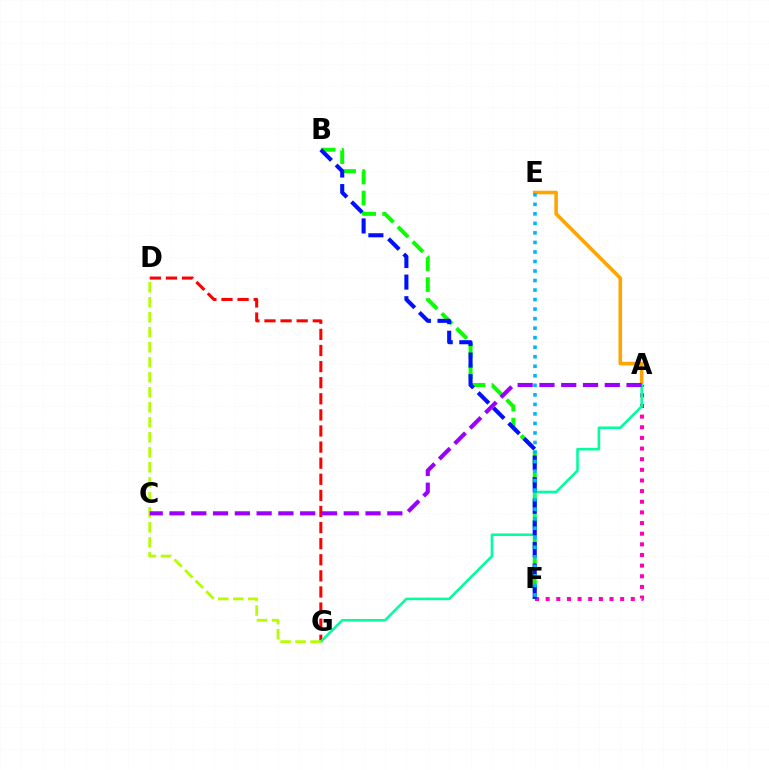{('D', 'G'): [{'color': '#ff0000', 'line_style': 'dashed', 'thickness': 2.19}, {'color': '#b3ff00', 'line_style': 'dashed', 'thickness': 2.04}], ('A', 'E'): [{'color': '#ffa500', 'line_style': 'solid', 'thickness': 2.58}], ('A', 'F'): [{'color': '#ff00bd', 'line_style': 'dotted', 'thickness': 2.89}], ('B', 'F'): [{'color': '#08ff00', 'line_style': 'dashed', 'thickness': 2.84}, {'color': '#0010ff', 'line_style': 'dashed', 'thickness': 2.93}], ('A', 'G'): [{'color': '#00ff9d', 'line_style': 'solid', 'thickness': 1.86}], ('E', 'F'): [{'color': '#00b5ff', 'line_style': 'dotted', 'thickness': 2.59}], ('A', 'C'): [{'color': '#9b00ff', 'line_style': 'dashed', 'thickness': 2.96}]}